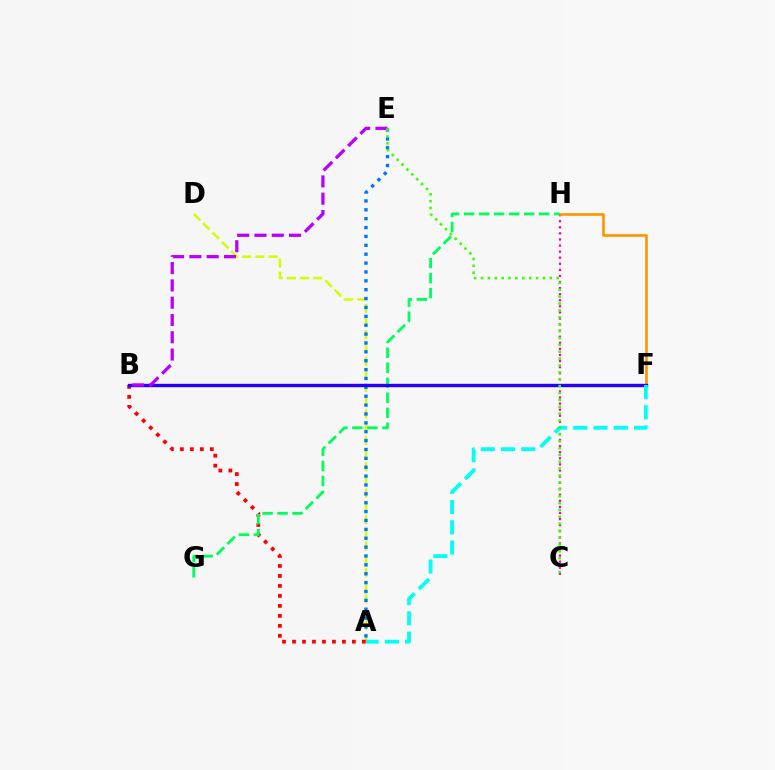{('C', 'H'): [{'color': '#ff00ac', 'line_style': 'dotted', 'thickness': 1.65}], ('F', 'H'): [{'color': '#ff9400', 'line_style': 'solid', 'thickness': 1.9}], ('A', 'D'): [{'color': '#d1ff00', 'line_style': 'dashed', 'thickness': 1.79}], ('A', 'B'): [{'color': '#ff0000', 'line_style': 'dotted', 'thickness': 2.71}], ('A', 'E'): [{'color': '#0074ff', 'line_style': 'dotted', 'thickness': 2.41}], ('G', 'H'): [{'color': '#00ff5c', 'line_style': 'dashed', 'thickness': 2.04}], ('B', 'F'): [{'color': '#2500ff', 'line_style': 'solid', 'thickness': 2.42}], ('B', 'E'): [{'color': '#b900ff', 'line_style': 'dashed', 'thickness': 2.35}], ('A', 'F'): [{'color': '#00fff6', 'line_style': 'dashed', 'thickness': 2.75}], ('C', 'E'): [{'color': '#3dff00', 'line_style': 'dotted', 'thickness': 1.87}]}